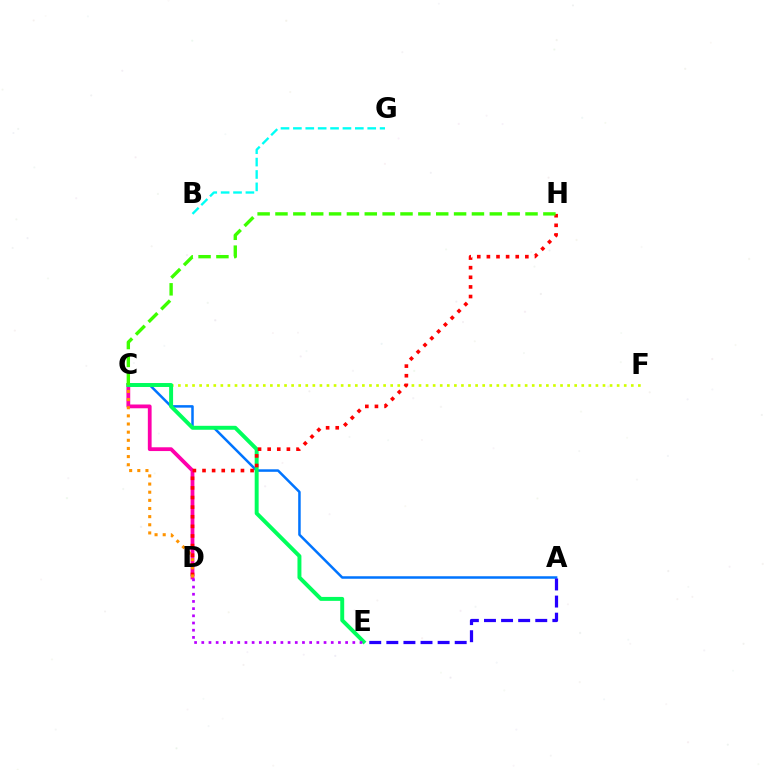{('C', 'D'): [{'color': '#ff00ac', 'line_style': 'solid', 'thickness': 2.72}, {'color': '#ff9400', 'line_style': 'dotted', 'thickness': 2.21}], ('C', 'F'): [{'color': '#d1ff00', 'line_style': 'dotted', 'thickness': 1.92}], ('A', 'C'): [{'color': '#0074ff', 'line_style': 'solid', 'thickness': 1.8}], ('B', 'G'): [{'color': '#00fff6', 'line_style': 'dashed', 'thickness': 1.68}], ('C', 'E'): [{'color': '#00ff5c', 'line_style': 'solid', 'thickness': 2.84}], ('A', 'E'): [{'color': '#2500ff', 'line_style': 'dashed', 'thickness': 2.32}], ('D', 'H'): [{'color': '#ff0000', 'line_style': 'dotted', 'thickness': 2.61}], ('C', 'H'): [{'color': '#3dff00', 'line_style': 'dashed', 'thickness': 2.43}], ('D', 'E'): [{'color': '#b900ff', 'line_style': 'dotted', 'thickness': 1.95}]}